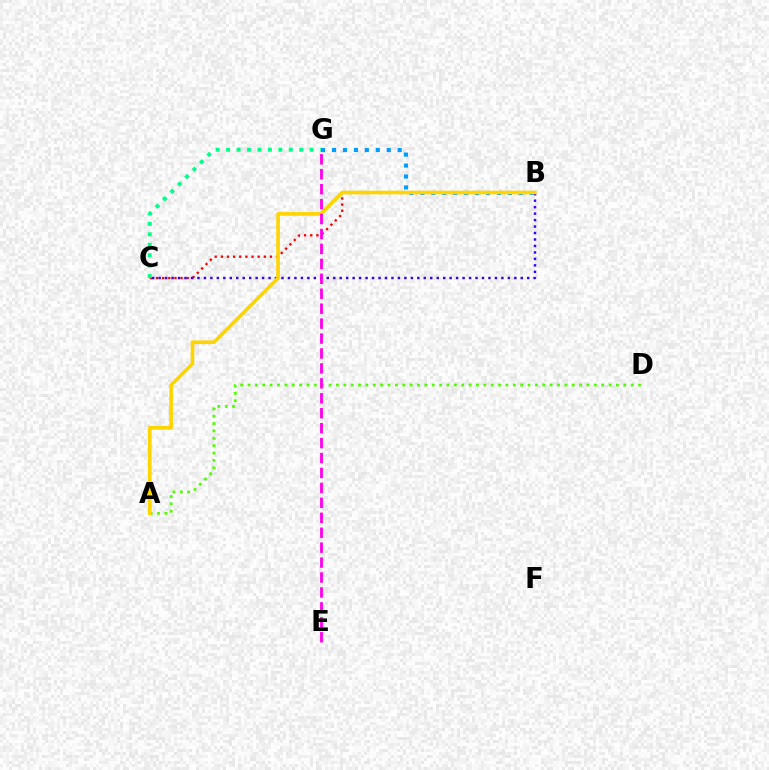{('B', 'C'): [{'color': '#ff0000', 'line_style': 'dotted', 'thickness': 1.67}, {'color': '#3700ff', 'line_style': 'dotted', 'thickness': 1.76}], ('A', 'D'): [{'color': '#4fff00', 'line_style': 'dotted', 'thickness': 2.0}], ('C', 'G'): [{'color': '#00ff86', 'line_style': 'dotted', 'thickness': 2.84}], ('B', 'G'): [{'color': '#009eff', 'line_style': 'dotted', 'thickness': 2.97}], ('A', 'B'): [{'color': '#ffd500', 'line_style': 'solid', 'thickness': 2.63}], ('E', 'G'): [{'color': '#ff00ed', 'line_style': 'dashed', 'thickness': 2.03}]}